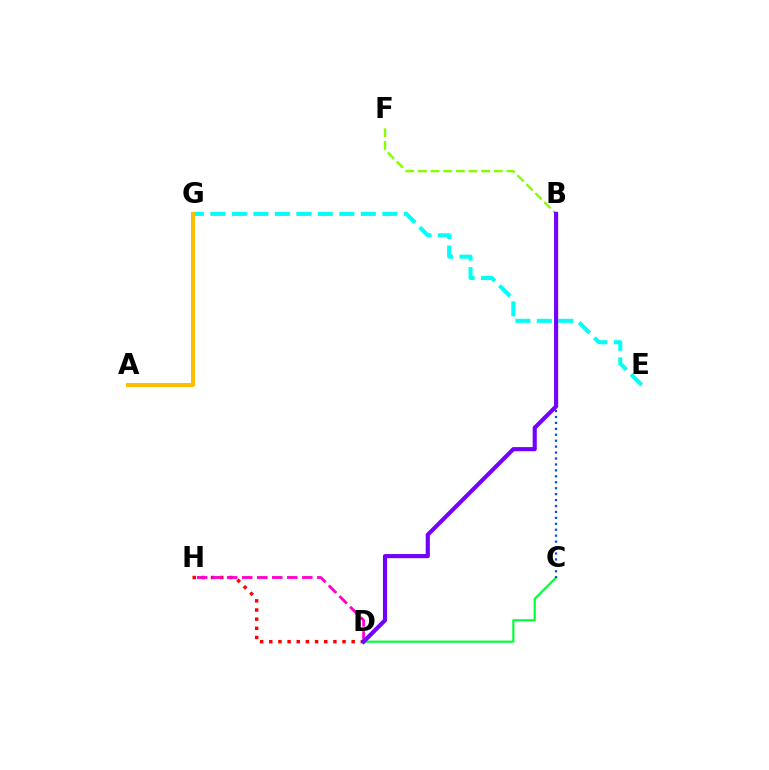{('E', 'G'): [{'color': '#00fff6', 'line_style': 'dashed', 'thickness': 2.92}], ('A', 'G'): [{'color': '#ffbd00', 'line_style': 'solid', 'thickness': 2.88}], ('C', 'D'): [{'color': '#00ff39', 'line_style': 'solid', 'thickness': 1.56}], ('D', 'H'): [{'color': '#ff0000', 'line_style': 'dotted', 'thickness': 2.49}, {'color': '#ff00cf', 'line_style': 'dashed', 'thickness': 2.04}], ('B', 'F'): [{'color': '#84ff00', 'line_style': 'dashed', 'thickness': 1.72}], ('B', 'C'): [{'color': '#004bff', 'line_style': 'dotted', 'thickness': 1.61}], ('B', 'D'): [{'color': '#7200ff', 'line_style': 'solid', 'thickness': 2.98}]}